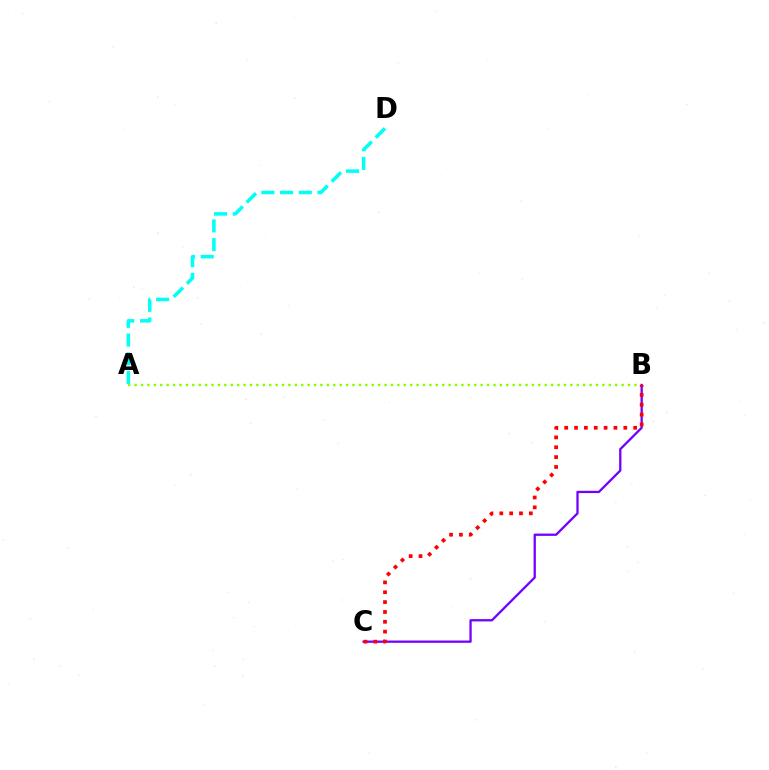{('A', 'D'): [{'color': '#00fff6', 'line_style': 'dashed', 'thickness': 2.54}], ('A', 'B'): [{'color': '#84ff00', 'line_style': 'dotted', 'thickness': 1.74}], ('B', 'C'): [{'color': '#7200ff', 'line_style': 'solid', 'thickness': 1.64}, {'color': '#ff0000', 'line_style': 'dotted', 'thickness': 2.68}]}